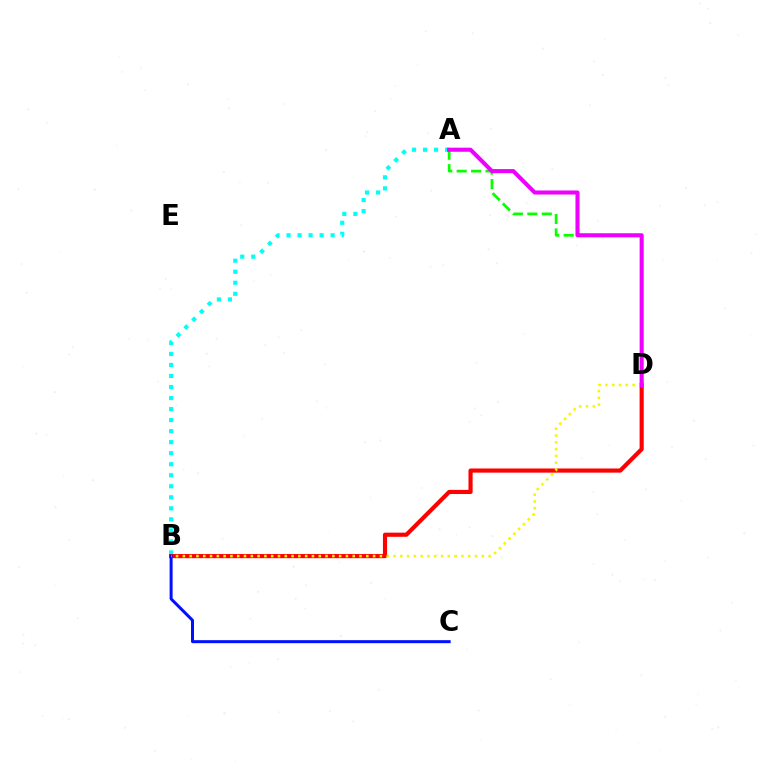{('A', 'B'): [{'color': '#00fff6', 'line_style': 'dotted', 'thickness': 3.0}], ('B', 'D'): [{'color': '#ff0000', 'line_style': 'solid', 'thickness': 2.98}, {'color': '#fcf500', 'line_style': 'dotted', 'thickness': 1.85}], ('A', 'D'): [{'color': '#08ff00', 'line_style': 'dashed', 'thickness': 1.96}, {'color': '#ee00ff', 'line_style': 'solid', 'thickness': 2.93}], ('B', 'C'): [{'color': '#0010ff', 'line_style': 'solid', 'thickness': 2.16}]}